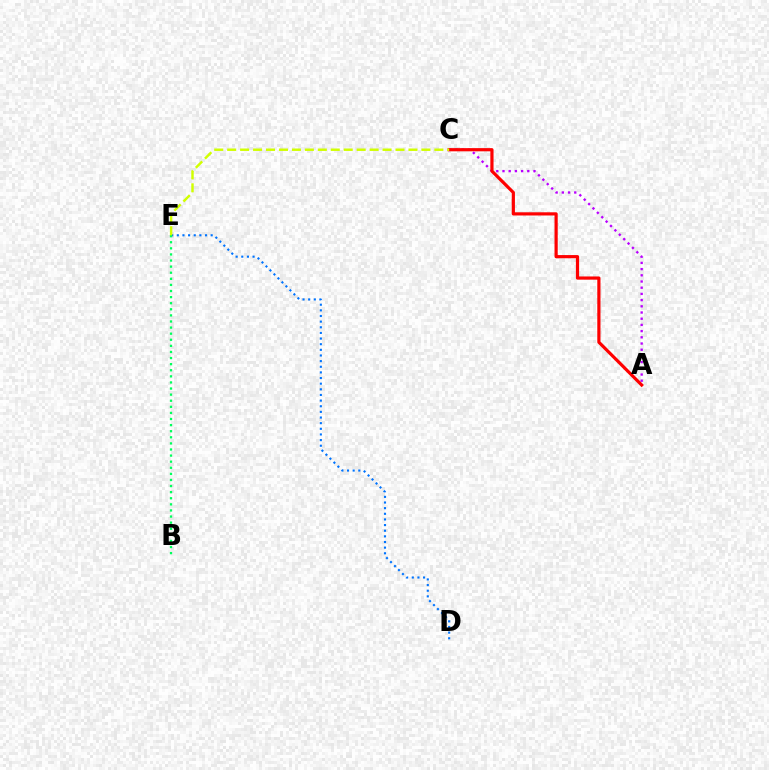{('D', 'E'): [{'color': '#0074ff', 'line_style': 'dotted', 'thickness': 1.53}], ('B', 'E'): [{'color': '#00ff5c', 'line_style': 'dotted', 'thickness': 1.66}], ('A', 'C'): [{'color': '#b900ff', 'line_style': 'dotted', 'thickness': 1.68}, {'color': '#ff0000', 'line_style': 'solid', 'thickness': 2.3}], ('C', 'E'): [{'color': '#d1ff00', 'line_style': 'dashed', 'thickness': 1.76}]}